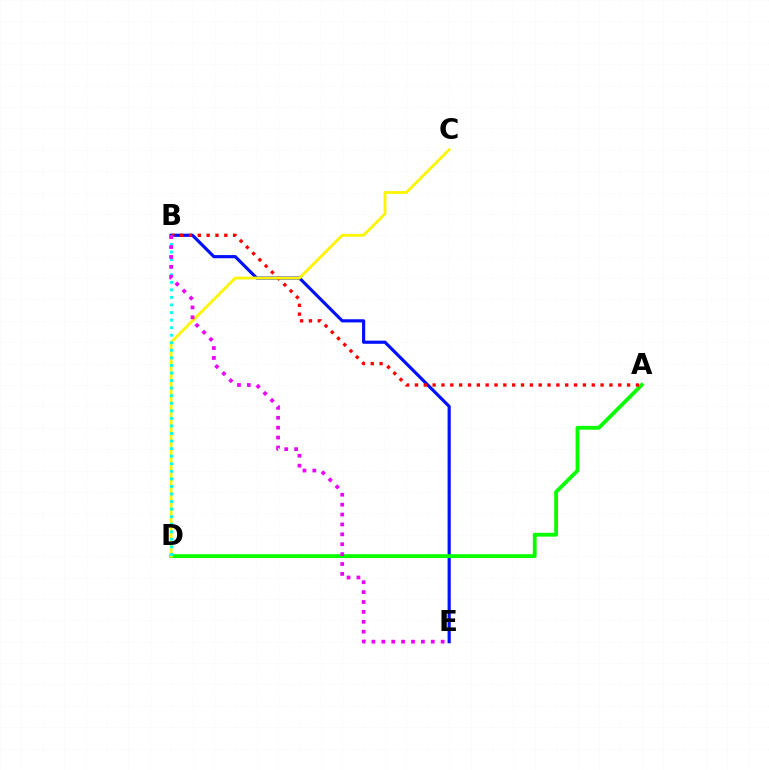{('B', 'E'): [{'color': '#0010ff', 'line_style': 'solid', 'thickness': 2.28}, {'color': '#ee00ff', 'line_style': 'dotted', 'thickness': 2.69}], ('A', 'D'): [{'color': '#08ff00', 'line_style': 'solid', 'thickness': 2.75}], ('A', 'B'): [{'color': '#ff0000', 'line_style': 'dotted', 'thickness': 2.4}], ('C', 'D'): [{'color': '#fcf500', 'line_style': 'solid', 'thickness': 2.04}], ('B', 'D'): [{'color': '#00fff6', 'line_style': 'dotted', 'thickness': 2.05}]}